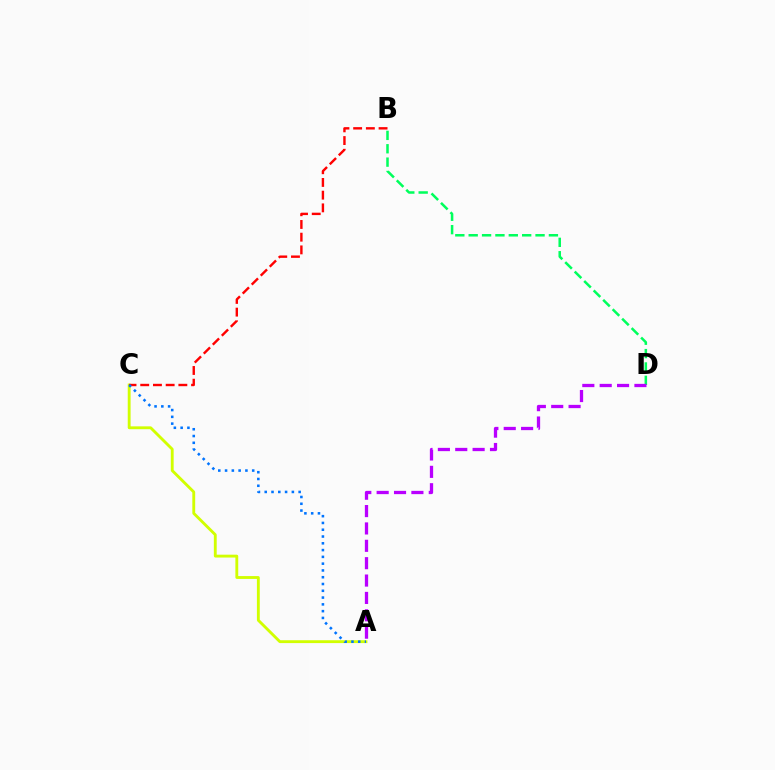{('A', 'C'): [{'color': '#d1ff00', 'line_style': 'solid', 'thickness': 2.05}, {'color': '#0074ff', 'line_style': 'dotted', 'thickness': 1.84}], ('B', 'C'): [{'color': '#ff0000', 'line_style': 'dashed', 'thickness': 1.73}], ('B', 'D'): [{'color': '#00ff5c', 'line_style': 'dashed', 'thickness': 1.82}], ('A', 'D'): [{'color': '#b900ff', 'line_style': 'dashed', 'thickness': 2.36}]}